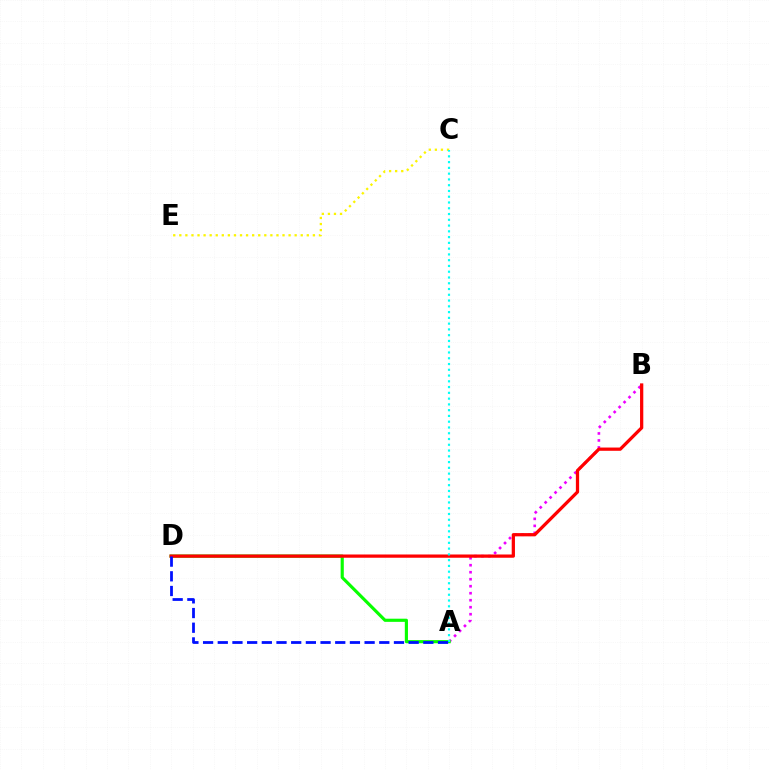{('C', 'E'): [{'color': '#fcf500', 'line_style': 'dotted', 'thickness': 1.65}], ('A', 'B'): [{'color': '#ee00ff', 'line_style': 'dotted', 'thickness': 1.9}], ('A', 'D'): [{'color': '#08ff00', 'line_style': 'solid', 'thickness': 2.26}, {'color': '#0010ff', 'line_style': 'dashed', 'thickness': 1.99}], ('B', 'D'): [{'color': '#ff0000', 'line_style': 'solid', 'thickness': 2.34}], ('A', 'C'): [{'color': '#00fff6', 'line_style': 'dotted', 'thickness': 1.57}]}